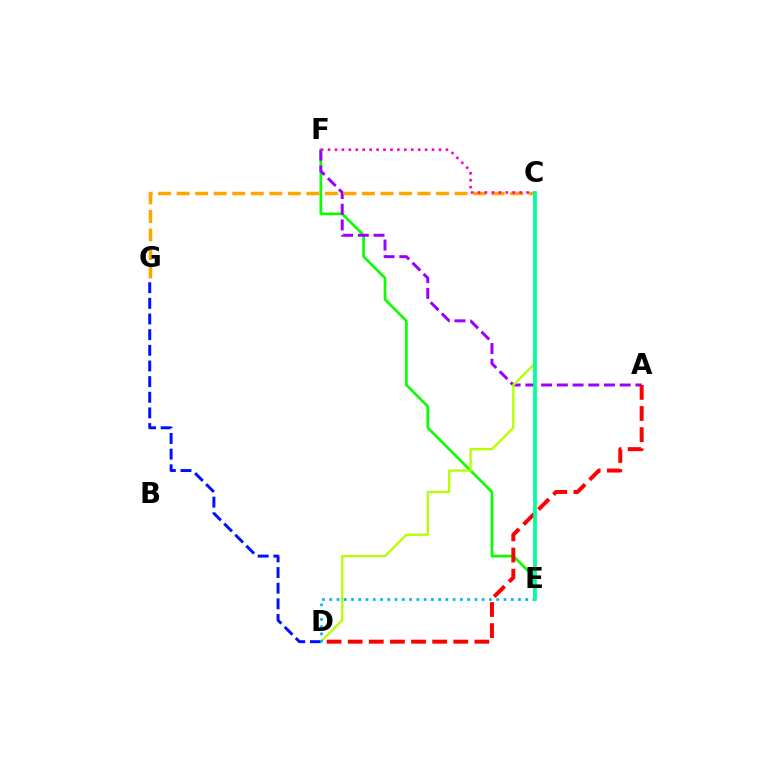{('E', 'F'): [{'color': '#08ff00', 'line_style': 'solid', 'thickness': 1.92}], ('A', 'F'): [{'color': '#9b00ff', 'line_style': 'dashed', 'thickness': 2.14}], ('C', 'D'): [{'color': '#b3ff00', 'line_style': 'solid', 'thickness': 1.66}], ('C', 'G'): [{'color': '#ffa500', 'line_style': 'dashed', 'thickness': 2.52}], ('A', 'D'): [{'color': '#ff0000', 'line_style': 'dashed', 'thickness': 2.87}], ('D', 'G'): [{'color': '#0010ff', 'line_style': 'dashed', 'thickness': 2.13}], ('C', 'F'): [{'color': '#ff00bd', 'line_style': 'dotted', 'thickness': 1.88}], ('D', 'E'): [{'color': '#00b5ff', 'line_style': 'dotted', 'thickness': 1.97}], ('C', 'E'): [{'color': '#00ff9d', 'line_style': 'solid', 'thickness': 2.68}]}